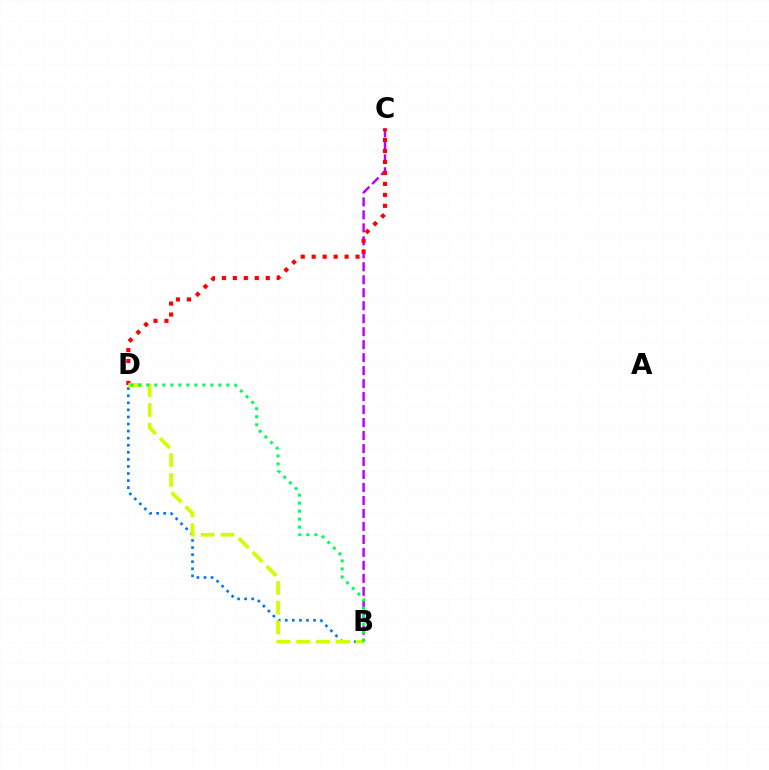{('B', 'C'): [{'color': '#b900ff', 'line_style': 'dashed', 'thickness': 1.76}], ('C', 'D'): [{'color': '#ff0000', 'line_style': 'dotted', 'thickness': 2.98}], ('B', 'D'): [{'color': '#0074ff', 'line_style': 'dotted', 'thickness': 1.92}, {'color': '#d1ff00', 'line_style': 'dashed', 'thickness': 2.68}, {'color': '#00ff5c', 'line_style': 'dotted', 'thickness': 2.18}]}